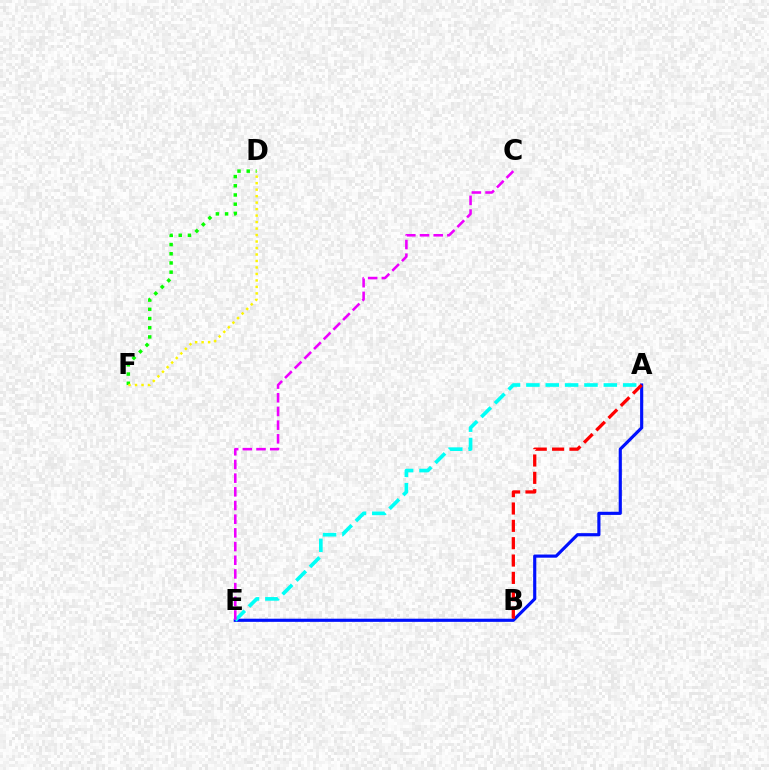{('A', 'E'): [{'color': '#0010ff', 'line_style': 'solid', 'thickness': 2.27}, {'color': '#00fff6', 'line_style': 'dashed', 'thickness': 2.63}], ('D', 'F'): [{'color': '#08ff00', 'line_style': 'dotted', 'thickness': 2.5}, {'color': '#fcf500', 'line_style': 'dotted', 'thickness': 1.76}], ('C', 'E'): [{'color': '#ee00ff', 'line_style': 'dashed', 'thickness': 1.86}], ('A', 'B'): [{'color': '#ff0000', 'line_style': 'dashed', 'thickness': 2.36}]}